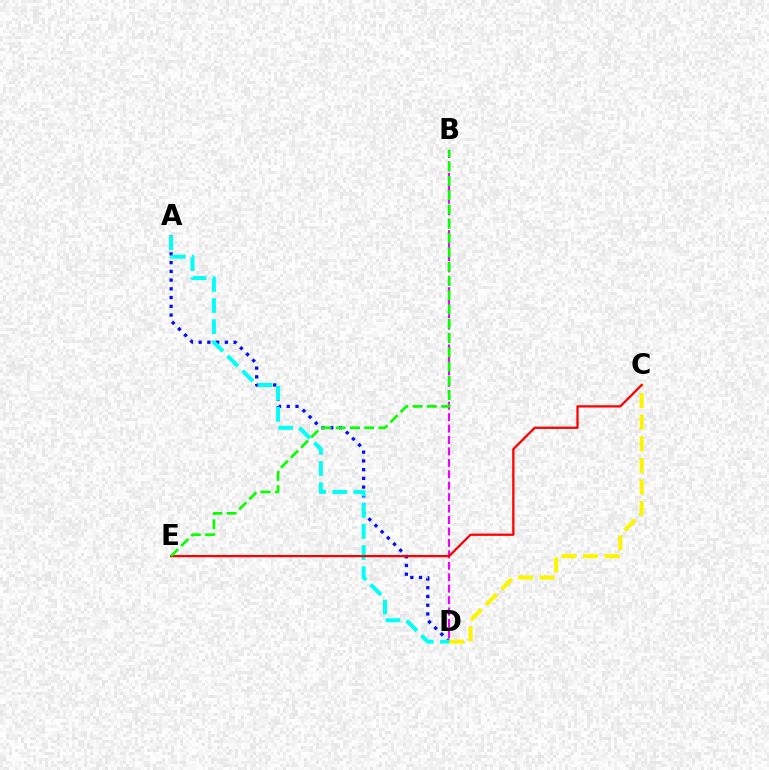{('A', 'D'): [{'color': '#0010ff', 'line_style': 'dotted', 'thickness': 2.37}, {'color': '#00fff6', 'line_style': 'dashed', 'thickness': 2.87}], ('C', 'D'): [{'color': '#fcf500', 'line_style': 'dashed', 'thickness': 2.93}], ('B', 'D'): [{'color': '#ee00ff', 'line_style': 'dashed', 'thickness': 1.55}], ('C', 'E'): [{'color': '#ff0000', 'line_style': 'solid', 'thickness': 1.63}], ('B', 'E'): [{'color': '#08ff00', 'line_style': 'dashed', 'thickness': 1.94}]}